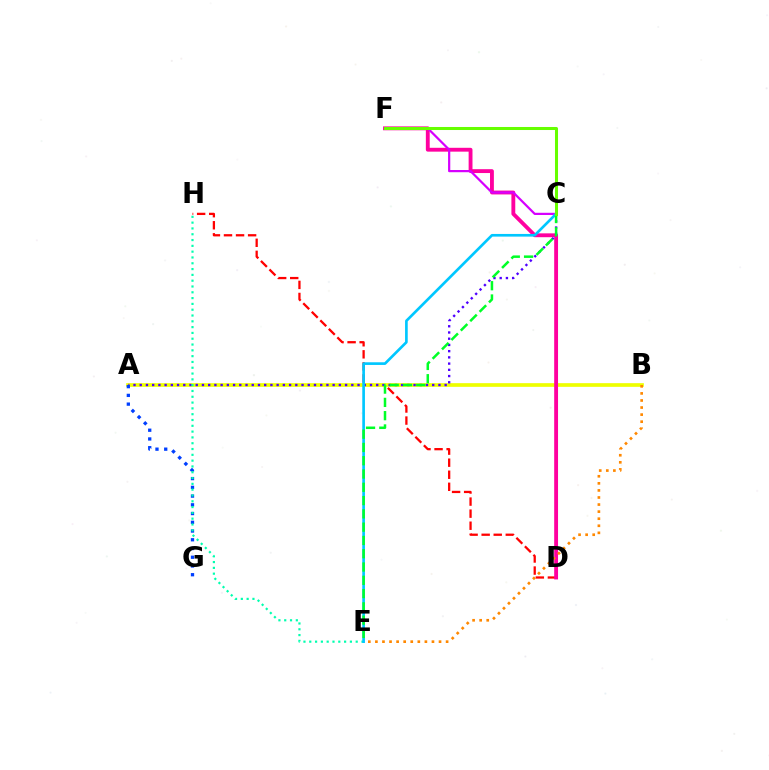{('D', 'H'): [{'color': '#ff0000', 'line_style': 'dashed', 'thickness': 1.64}], ('A', 'B'): [{'color': '#eeff00', 'line_style': 'solid', 'thickness': 2.65}], ('D', 'F'): [{'color': '#ff00a0', 'line_style': 'solid', 'thickness': 2.77}], ('A', 'C'): [{'color': '#4f00ff', 'line_style': 'dotted', 'thickness': 1.69}], ('A', 'G'): [{'color': '#003fff', 'line_style': 'dotted', 'thickness': 2.37}], ('C', 'F'): [{'color': '#d600ff', 'line_style': 'solid', 'thickness': 1.59}, {'color': '#66ff00', 'line_style': 'solid', 'thickness': 2.18}], ('E', 'H'): [{'color': '#00ffaf', 'line_style': 'dotted', 'thickness': 1.58}], ('C', 'E'): [{'color': '#00c7ff', 'line_style': 'solid', 'thickness': 1.92}, {'color': '#00ff27', 'line_style': 'dashed', 'thickness': 1.81}], ('B', 'E'): [{'color': '#ff8800', 'line_style': 'dotted', 'thickness': 1.92}]}